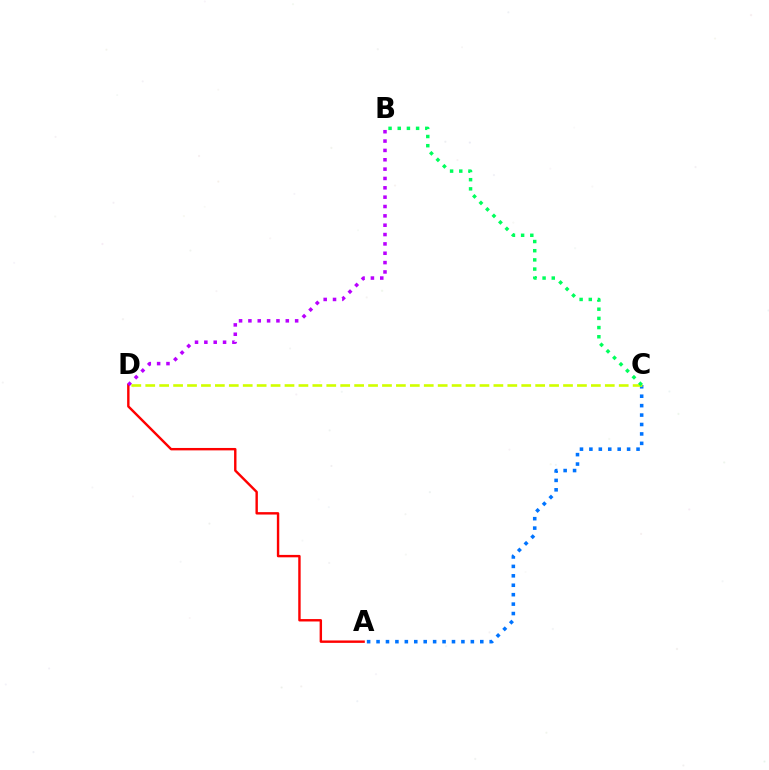{('A', 'D'): [{'color': '#ff0000', 'line_style': 'solid', 'thickness': 1.73}], ('A', 'C'): [{'color': '#0074ff', 'line_style': 'dotted', 'thickness': 2.56}], ('B', 'D'): [{'color': '#b900ff', 'line_style': 'dotted', 'thickness': 2.54}], ('C', 'D'): [{'color': '#d1ff00', 'line_style': 'dashed', 'thickness': 1.89}], ('B', 'C'): [{'color': '#00ff5c', 'line_style': 'dotted', 'thickness': 2.49}]}